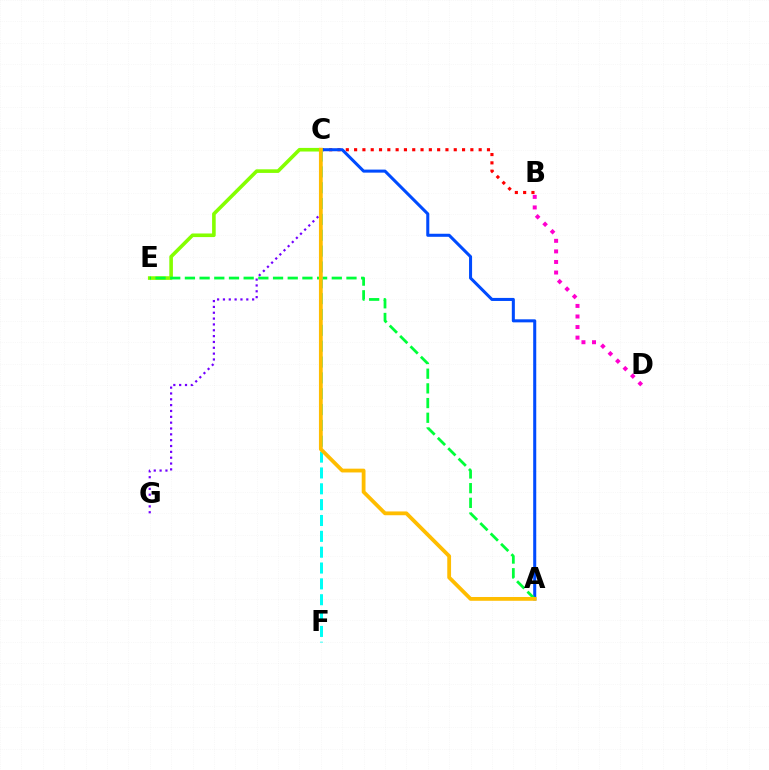{('B', 'C'): [{'color': '#ff0000', 'line_style': 'dotted', 'thickness': 2.26}], ('A', 'C'): [{'color': '#004bff', 'line_style': 'solid', 'thickness': 2.19}, {'color': '#ffbd00', 'line_style': 'solid', 'thickness': 2.73}], ('C', 'E'): [{'color': '#84ff00', 'line_style': 'solid', 'thickness': 2.6}], ('A', 'E'): [{'color': '#00ff39', 'line_style': 'dashed', 'thickness': 2.0}], ('C', 'G'): [{'color': '#7200ff', 'line_style': 'dotted', 'thickness': 1.59}], ('B', 'D'): [{'color': '#ff00cf', 'line_style': 'dotted', 'thickness': 2.87}], ('C', 'F'): [{'color': '#00fff6', 'line_style': 'dashed', 'thickness': 2.15}]}